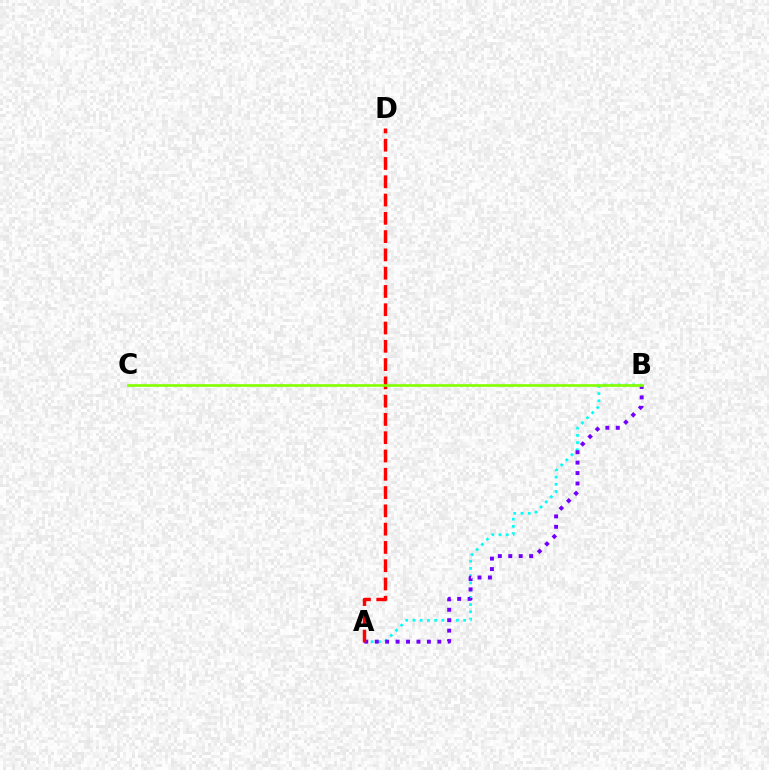{('A', 'B'): [{'color': '#00fff6', 'line_style': 'dotted', 'thickness': 1.96}, {'color': '#7200ff', 'line_style': 'dotted', 'thickness': 2.83}], ('A', 'D'): [{'color': '#ff0000', 'line_style': 'dashed', 'thickness': 2.48}], ('B', 'C'): [{'color': '#84ff00', 'line_style': 'solid', 'thickness': 1.91}]}